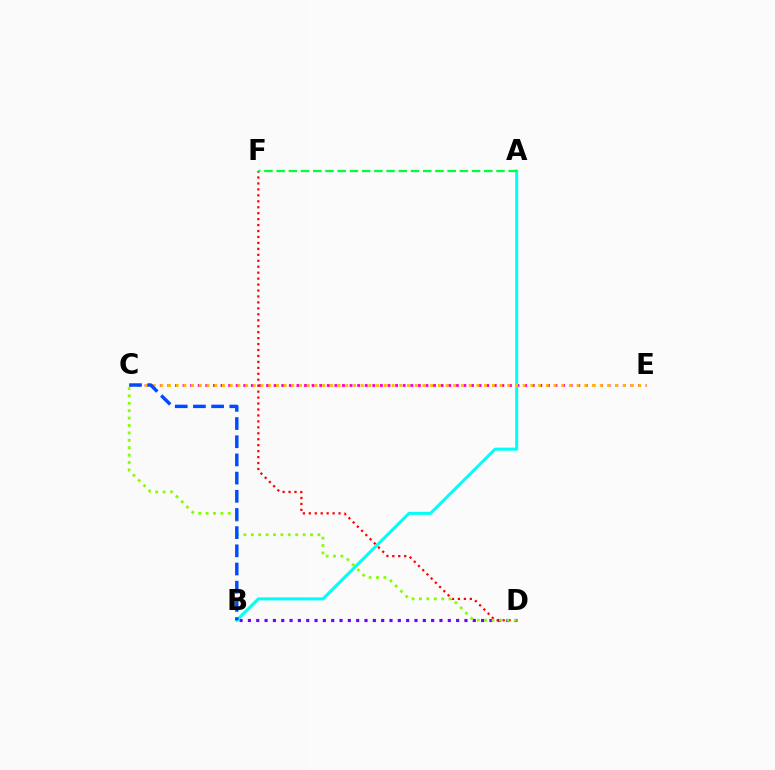{('B', 'D'): [{'color': '#7200ff', 'line_style': 'dotted', 'thickness': 2.26}], ('C', 'E'): [{'color': '#ff00cf', 'line_style': 'dotted', 'thickness': 2.06}, {'color': '#ffbd00', 'line_style': 'dotted', 'thickness': 2.09}], ('D', 'F'): [{'color': '#ff0000', 'line_style': 'dotted', 'thickness': 1.62}], ('A', 'B'): [{'color': '#00fff6', 'line_style': 'solid', 'thickness': 2.19}], ('A', 'F'): [{'color': '#00ff39', 'line_style': 'dashed', 'thickness': 1.66}], ('C', 'D'): [{'color': '#84ff00', 'line_style': 'dotted', 'thickness': 2.01}], ('B', 'C'): [{'color': '#004bff', 'line_style': 'dashed', 'thickness': 2.47}]}